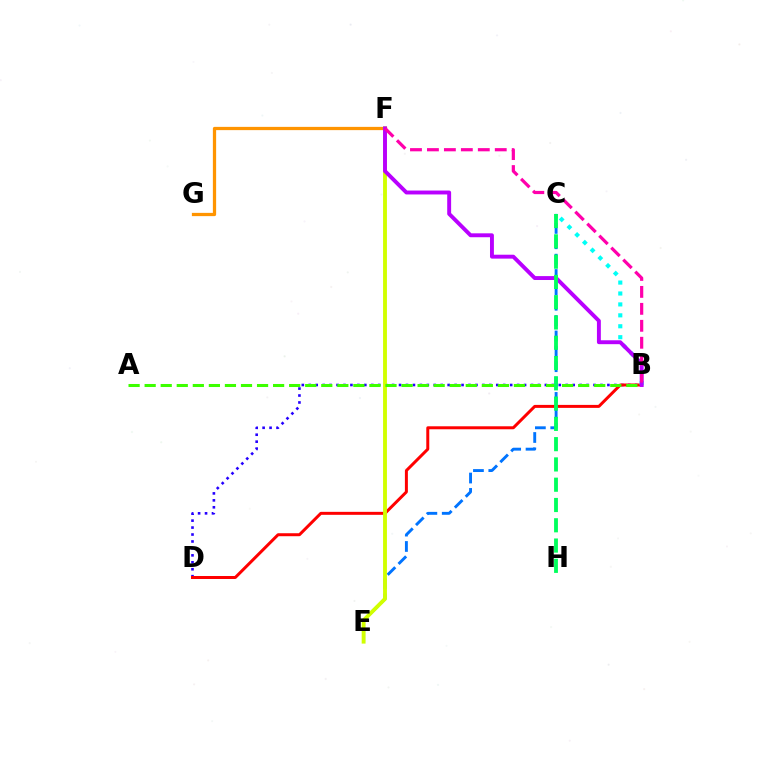{('C', 'E'): [{'color': '#0074ff', 'line_style': 'dashed', 'thickness': 2.09}], ('F', 'G'): [{'color': '#ff9400', 'line_style': 'solid', 'thickness': 2.34}], ('B', 'D'): [{'color': '#2500ff', 'line_style': 'dotted', 'thickness': 1.89}, {'color': '#ff0000', 'line_style': 'solid', 'thickness': 2.15}], ('E', 'F'): [{'color': '#d1ff00', 'line_style': 'solid', 'thickness': 2.79}], ('A', 'B'): [{'color': '#3dff00', 'line_style': 'dashed', 'thickness': 2.18}], ('B', 'C'): [{'color': '#00fff6', 'line_style': 'dotted', 'thickness': 2.97}], ('B', 'F'): [{'color': '#b900ff', 'line_style': 'solid', 'thickness': 2.81}, {'color': '#ff00ac', 'line_style': 'dashed', 'thickness': 2.3}], ('C', 'H'): [{'color': '#00ff5c', 'line_style': 'dashed', 'thickness': 2.75}]}